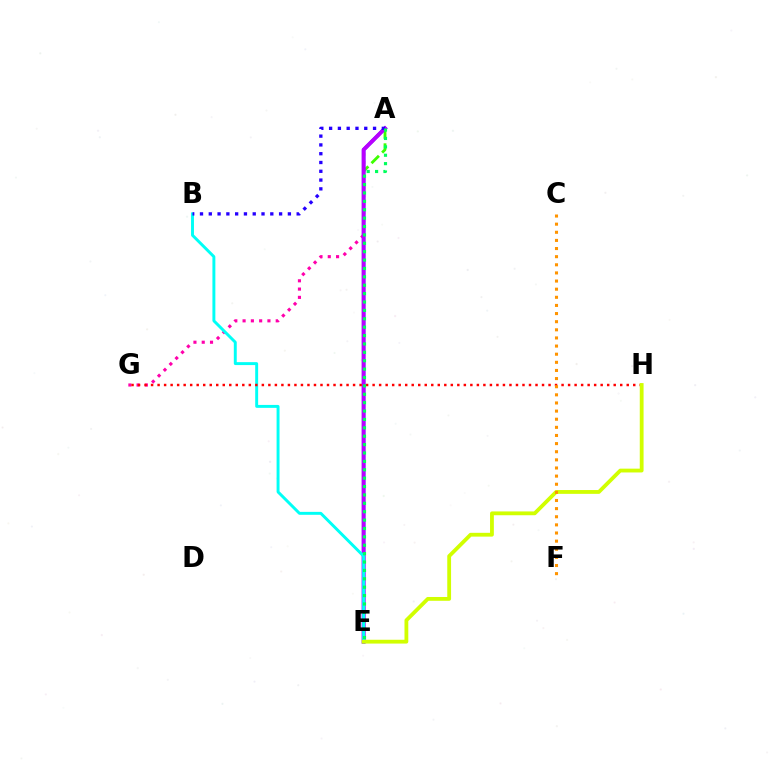{('A', 'E'): [{'color': '#3dff00', 'line_style': 'dashed', 'thickness': 2.04}, {'color': '#0074ff', 'line_style': 'solid', 'thickness': 2.47}, {'color': '#b900ff', 'line_style': 'solid', 'thickness': 2.8}, {'color': '#00ff5c', 'line_style': 'dotted', 'thickness': 2.28}], ('A', 'G'): [{'color': '#ff00ac', 'line_style': 'dotted', 'thickness': 2.25}], ('B', 'E'): [{'color': '#00fff6', 'line_style': 'solid', 'thickness': 2.11}], ('G', 'H'): [{'color': '#ff0000', 'line_style': 'dotted', 'thickness': 1.77}], ('A', 'B'): [{'color': '#2500ff', 'line_style': 'dotted', 'thickness': 2.39}], ('E', 'H'): [{'color': '#d1ff00', 'line_style': 'solid', 'thickness': 2.74}], ('C', 'F'): [{'color': '#ff9400', 'line_style': 'dotted', 'thickness': 2.21}]}